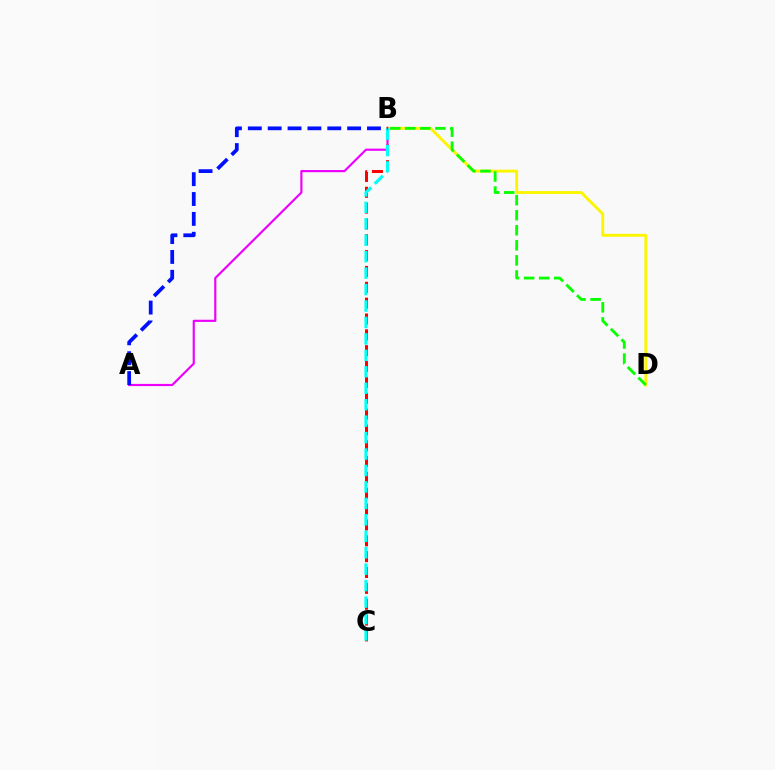{('B', 'C'): [{'color': '#ff0000', 'line_style': 'dashed', 'thickness': 2.15}, {'color': '#00fff6', 'line_style': 'dashed', 'thickness': 2.23}], ('B', 'D'): [{'color': '#fcf500', 'line_style': 'solid', 'thickness': 2.09}, {'color': '#08ff00', 'line_style': 'dashed', 'thickness': 2.05}], ('A', 'B'): [{'color': '#ee00ff', 'line_style': 'solid', 'thickness': 1.56}, {'color': '#0010ff', 'line_style': 'dashed', 'thickness': 2.7}]}